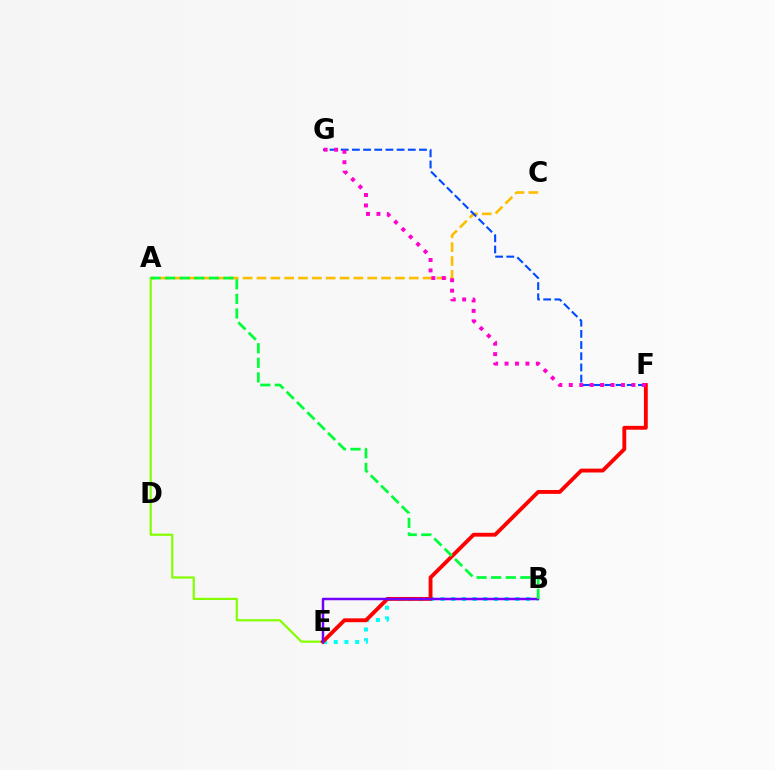{('A', 'E'): [{'color': '#84ff00', 'line_style': 'solid', 'thickness': 1.59}], ('B', 'E'): [{'color': '#00fff6', 'line_style': 'dotted', 'thickness': 2.91}, {'color': '#7200ff', 'line_style': 'solid', 'thickness': 1.78}], ('A', 'C'): [{'color': '#ffbd00', 'line_style': 'dashed', 'thickness': 1.88}], ('F', 'G'): [{'color': '#004bff', 'line_style': 'dashed', 'thickness': 1.52}, {'color': '#ff00cf', 'line_style': 'dotted', 'thickness': 2.84}], ('E', 'F'): [{'color': '#ff0000', 'line_style': 'solid', 'thickness': 2.78}], ('A', 'B'): [{'color': '#00ff39', 'line_style': 'dashed', 'thickness': 1.98}]}